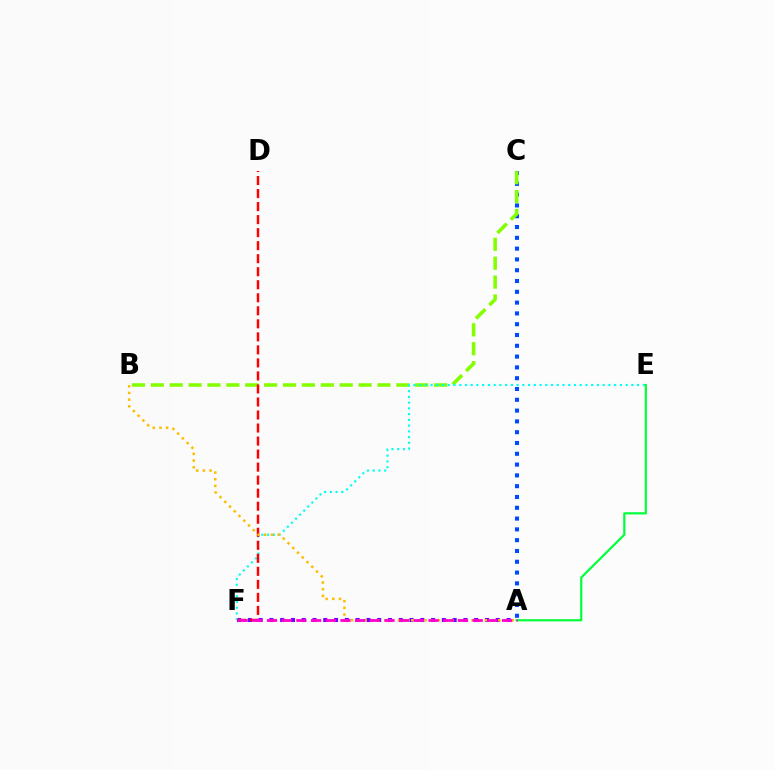{('A', 'C'): [{'color': '#004bff', 'line_style': 'dotted', 'thickness': 2.93}], ('A', 'F'): [{'color': '#7200ff', 'line_style': 'dotted', 'thickness': 2.93}, {'color': '#ff00cf', 'line_style': 'dashed', 'thickness': 2.0}], ('B', 'C'): [{'color': '#84ff00', 'line_style': 'dashed', 'thickness': 2.57}], ('E', 'F'): [{'color': '#00fff6', 'line_style': 'dotted', 'thickness': 1.56}], ('D', 'F'): [{'color': '#ff0000', 'line_style': 'dashed', 'thickness': 1.77}], ('A', 'E'): [{'color': '#00ff39', 'line_style': 'solid', 'thickness': 1.57}], ('A', 'B'): [{'color': '#ffbd00', 'line_style': 'dotted', 'thickness': 1.82}]}